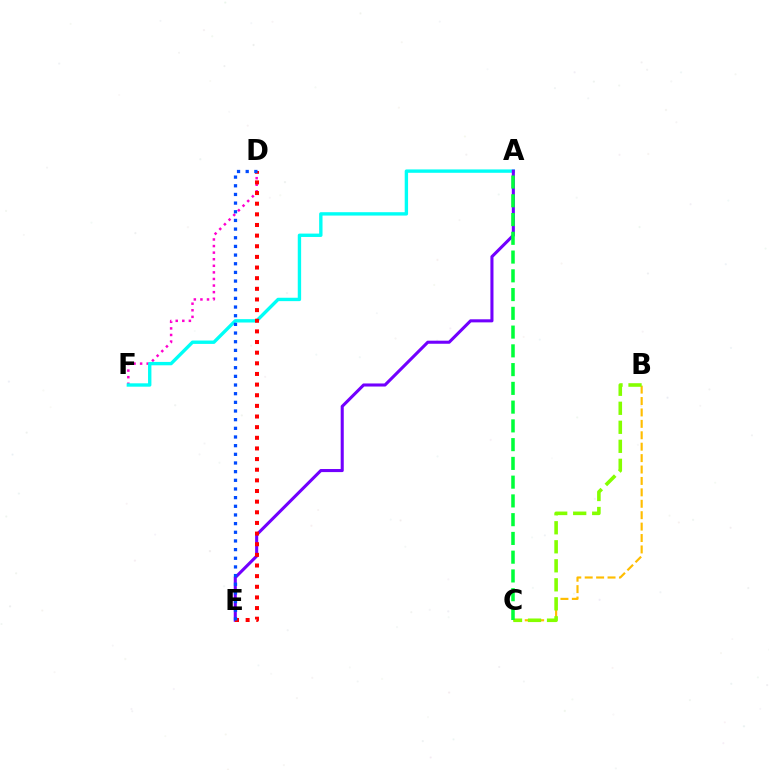{('D', 'F'): [{'color': '#ff00cf', 'line_style': 'dotted', 'thickness': 1.79}], ('A', 'F'): [{'color': '#00fff6', 'line_style': 'solid', 'thickness': 2.43}], ('A', 'E'): [{'color': '#7200ff', 'line_style': 'solid', 'thickness': 2.21}], ('B', 'C'): [{'color': '#ffbd00', 'line_style': 'dashed', 'thickness': 1.55}, {'color': '#84ff00', 'line_style': 'dashed', 'thickness': 2.58}], ('A', 'C'): [{'color': '#00ff39', 'line_style': 'dashed', 'thickness': 2.55}], ('D', 'E'): [{'color': '#ff0000', 'line_style': 'dotted', 'thickness': 2.89}, {'color': '#004bff', 'line_style': 'dotted', 'thickness': 2.35}]}